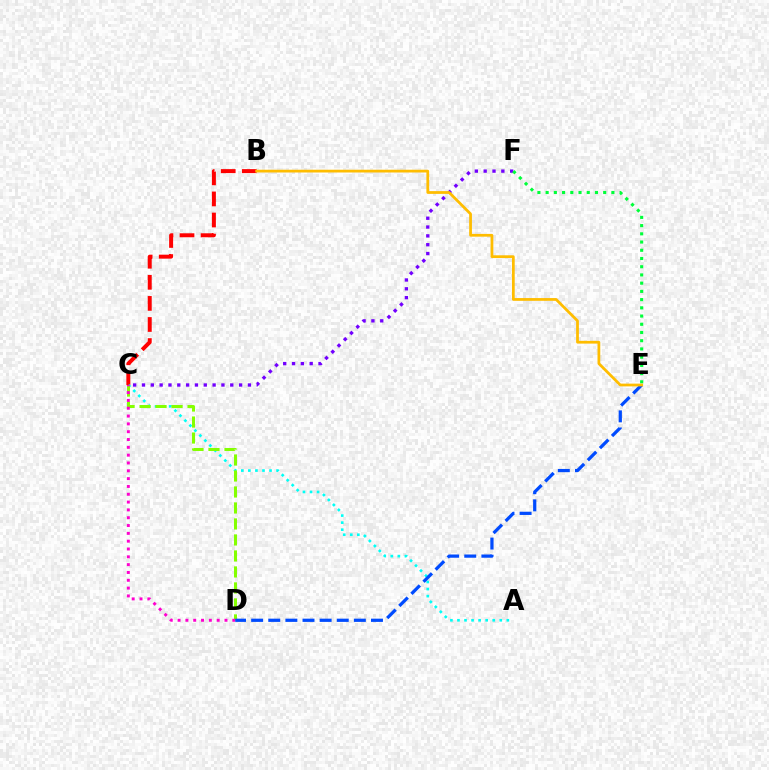{('B', 'C'): [{'color': '#ff0000', 'line_style': 'dashed', 'thickness': 2.86}], ('C', 'F'): [{'color': '#7200ff', 'line_style': 'dotted', 'thickness': 2.4}], ('A', 'C'): [{'color': '#00fff6', 'line_style': 'dotted', 'thickness': 1.92}], ('E', 'F'): [{'color': '#00ff39', 'line_style': 'dotted', 'thickness': 2.23}], ('C', 'D'): [{'color': '#84ff00', 'line_style': 'dashed', 'thickness': 2.17}, {'color': '#ff00cf', 'line_style': 'dotted', 'thickness': 2.12}], ('D', 'E'): [{'color': '#004bff', 'line_style': 'dashed', 'thickness': 2.33}], ('B', 'E'): [{'color': '#ffbd00', 'line_style': 'solid', 'thickness': 1.99}]}